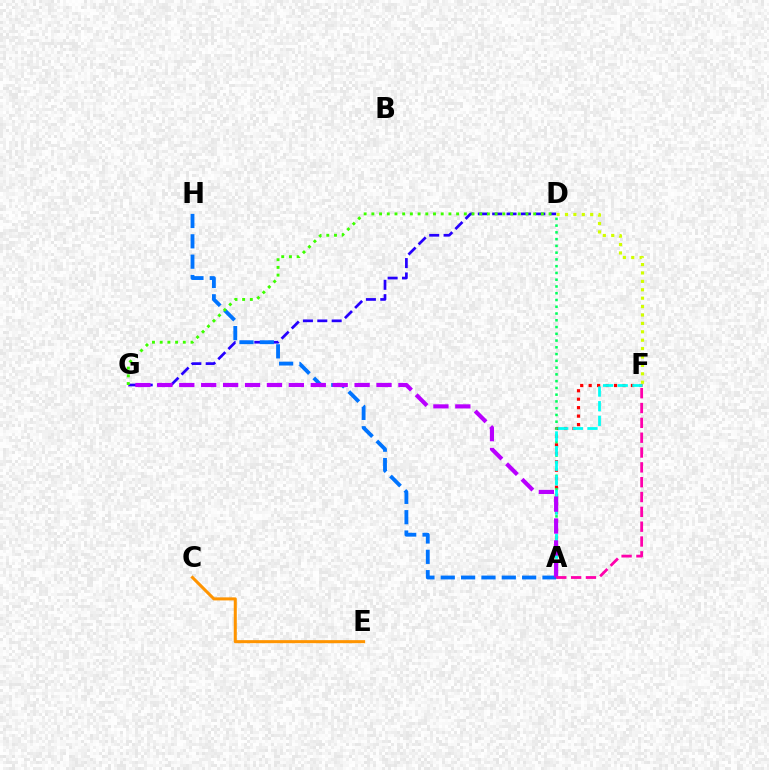{('A', 'F'): [{'color': '#ff0000', 'line_style': 'dotted', 'thickness': 2.3}, {'color': '#00fff6', 'line_style': 'dashed', 'thickness': 1.99}, {'color': '#ff00ac', 'line_style': 'dashed', 'thickness': 2.02}], ('A', 'D'): [{'color': '#00ff5c', 'line_style': 'dotted', 'thickness': 1.84}], ('D', 'G'): [{'color': '#2500ff', 'line_style': 'dashed', 'thickness': 1.95}, {'color': '#3dff00', 'line_style': 'dotted', 'thickness': 2.09}], ('A', 'H'): [{'color': '#0074ff', 'line_style': 'dashed', 'thickness': 2.76}], ('C', 'E'): [{'color': '#ff9400', 'line_style': 'solid', 'thickness': 2.19}], ('A', 'G'): [{'color': '#b900ff', 'line_style': 'dashed', 'thickness': 2.98}], ('D', 'F'): [{'color': '#d1ff00', 'line_style': 'dotted', 'thickness': 2.28}]}